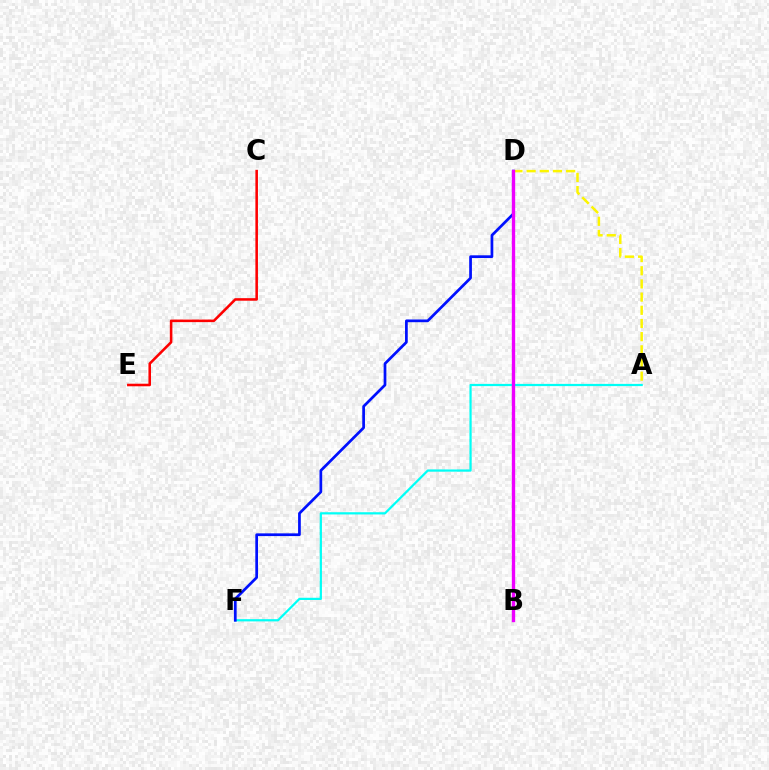{('A', 'D'): [{'color': '#fcf500', 'line_style': 'dashed', 'thickness': 1.79}], ('A', 'F'): [{'color': '#00fff6', 'line_style': 'solid', 'thickness': 1.6}], ('D', 'F'): [{'color': '#0010ff', 'line_style': 'solid', 'thickness': 1.96}], ('B', 'D'): [{'color': '#08ff00', 'line_style': 'dashed', 'thickness': 2.02}, {'color': '#ee00ff', 'line_style': 'solid', 'thickness': 2.41}], ('C', 'E'): [{'color': '#ff0000', 'line_style': 'solid', 'thickness': 1.85}]}